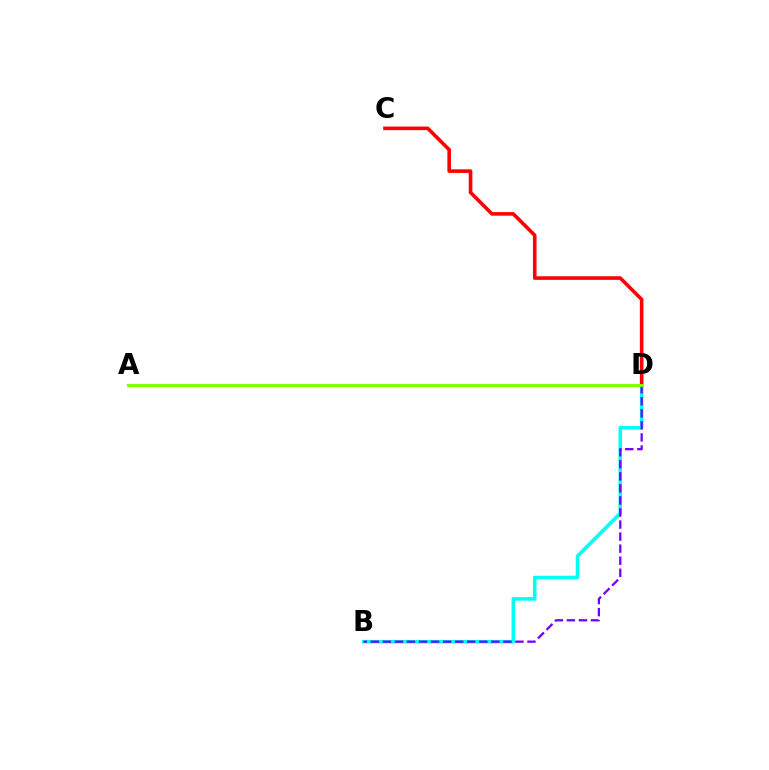{('B', 'D'): [{'color': '#00fff6', 'line_style': 'solid', 'thickness': 2.56}, {'color': '#7200ff', 'line_style': 'dashed', 'thickness': 1.64}], ('C', 'D'): [{'color': '#ff0000', 'line_style': 'solid', 'thickness': 2.59}], ('A', 'D'): [{'color': '#84ff00', 'line_style': 'solid', 'thickness': 2.24}]}